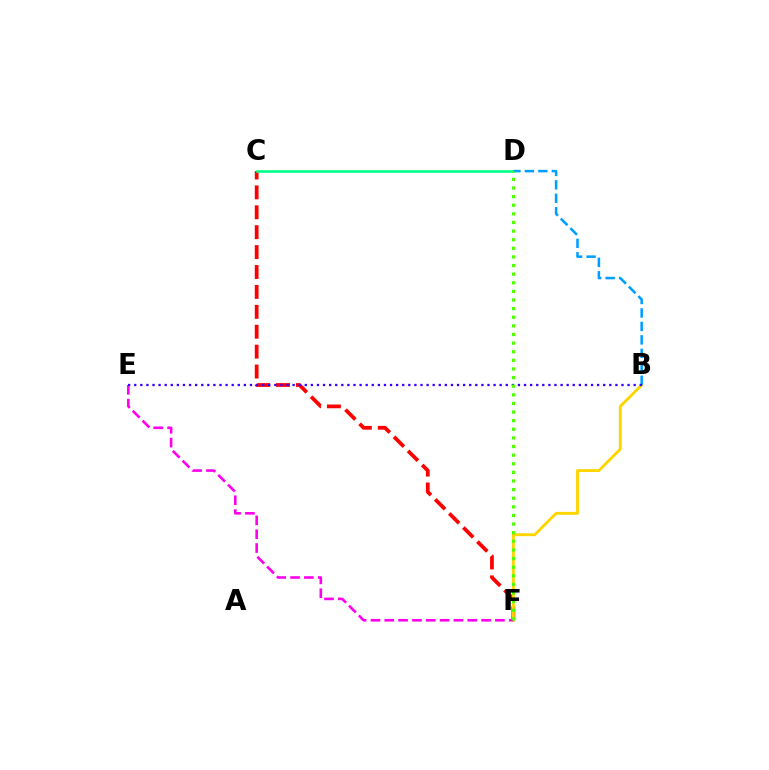{('C', 'F'): [{'color': '#ff0000', 'line_style': 'dashed', 'thickness': 2.7}], ('C', 'D'): [{'color': '#00ff86', 'line_style': 'solid', 'thickness': 1.89}], ('B', 'F'): [{'color': '#ffd500', 'line_style': 'solid', 'thickness': 2.07}], ('E', 'F'): [{'color': '#ff00ed', 'line_style': 'dashed', 'thickness': 1.88}], ('B', 'D'): [{'color': '#009eff', 'line_style': 'dashed', 'thickness': 1.83}], ('B', 'E'): [{'color': '#3700ff', 'line_style': 'dotted', 'thickness': 1.65}], ('D', 'F'): [{'color': '#4fff00', 'line_style': 'dotted', 'thickness': 2.34}]}